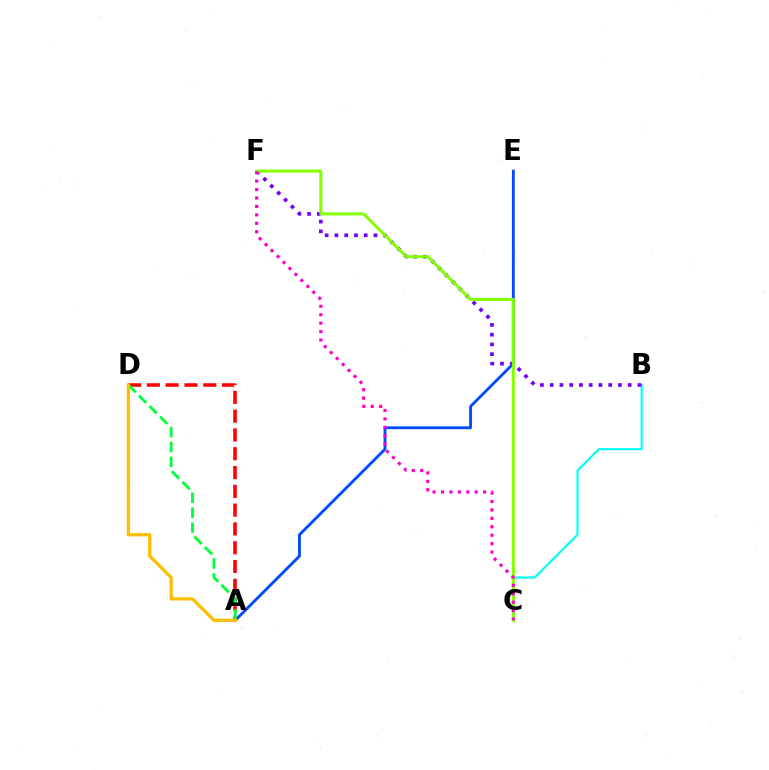{('A', 'E'): [{'color': '#004bff', 'line_style': 'solid', 'thickness': 2.05}], ('A', 'D'): [{'color': '#ff0000', 'line_style': 'dashed', 'thickness': 2.55}, {'color': '#00ff39', 'line_style': 'dashed', 'thickness': 2.03}, {'color': '#ffbd00', 'line_style': 'solid', 'thickness': 2.35}], ('B', 'C'): [{'color': '#00fff6', 'line_style': 'solid', 'thickness': 1.56}], ('B', 'F'): [{'color': '#7200ff', 'line_style': 'dotted', 'thickness': 2.65}], ('C', 'F'): [{'color': '#84ff00', 'line_style': 'solid', 'thickness': 2.17}, {'color': '#ff00cf', 'line_style': 'dotted', 'thickness': 2.29}]}